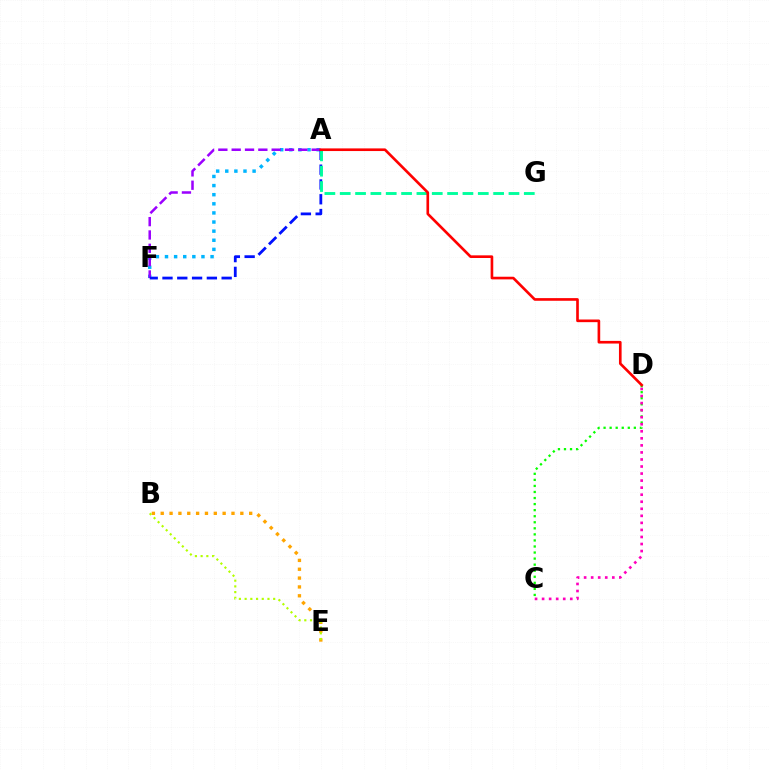{('A', 'F'): [{'color': '#00b5ff', 'line_style': 'dotted', 'thickness': 2.48}, {'color': '#9b00ff', 'line_style': 'dashed', 'thickness': 1.81}, {'color': '#0010ff', 'line_style': 'dashed', 'thickness': 2.01}], ('C', 'D'): [{'color': '#08ff00', 'line_style': 'dotted', 'thickness': 1.65}, {'color': '#ff00bd', 'line_style': 'dotted', 'thickness': 1.91}], ('B', 'E'): [{'color': '#ffa500', 'line_style': 'dotted', 'thickness': 2.4}, {'color': '#b3ff00', 'line_style': 'dotted', 'thickness': 1.55}], ('A', 'G'): [{'color': '#00ff9d', 'line_style': 'dashed', 'thickness': 2.08}], ('A', 'D'): [{'color': '#ff0000', 'line_style': 'solid', 'thickness': 1.91}]}